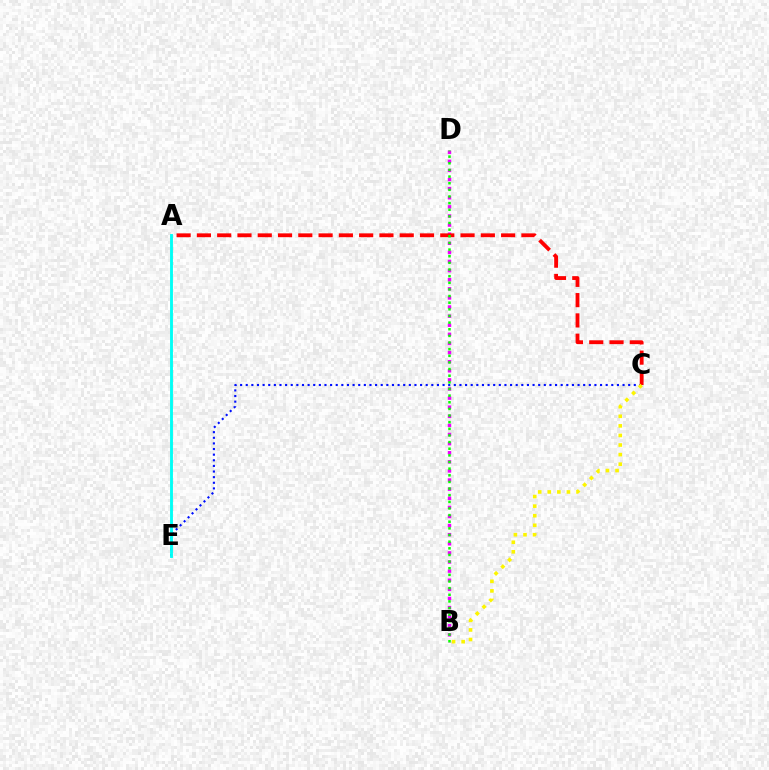{('C', 'E'): [{'color': '#0010ff', 'line_style': 'dotted', 'thickness': 1.53}], ('B', 'D'): [{'color': '#ee00ff', 'line_style': 'dotted', 'thickness': 2.47}, {'color': '#08ff00', 'line_style': 'dotted', 'thickness': 1.8}], ('A', 'E'): [{'color': '#00fff6', 'line_style': 'solid', 'thickness': 2.06}], ('A', 'C'): [{'color': '#ff0000', 'line_style': 'dashed', 'thickness': 2.76}], ('B', 'C'): [{'color': '#fcf500', 'line_style': 'dotted', 'thickness': 2.6}]}